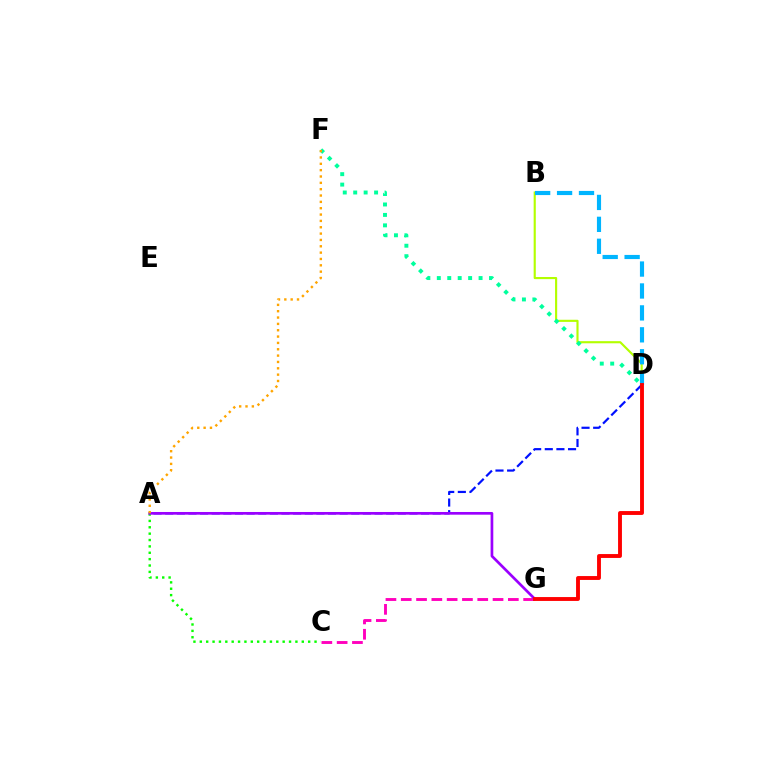{('C', 'G'): [{'color': '#ff00bd', 'line_style': 'dashed', 'thickness': 2.08}], ('B', 'D'): [{'color': '#b3ff00', 'line_style': 'solid', 'thickness': 1.54}, {'color': '#00b5ff', 'line_style': 'dashed', 'thickness': 2.98}], ('A', 'C'): [{'color': '#08ff00', 'line_style': 'dotted', 'thickness': 1.73}], ('A', 'D'): [{'color': '#0010ff', 'line_style': 'dashed', 'thickness': 1.58}], ('A', 'G'): [{'color': '#9b00ff', 'line_style': 'solid', 'thickness': 1.94}], ('D', 'F'): [{'color': '#00ff9d', 'line_style': 'dotted', 'thickness': 2.84}], ('D', 'G'): [{'color': '#ff0000', 'line_style': 'solid', 'thickness': 2.79}], ('A', 'F'): [{'color': '#ffa500', 'line_style': 'dotted', 'thickness': 1.72}]}